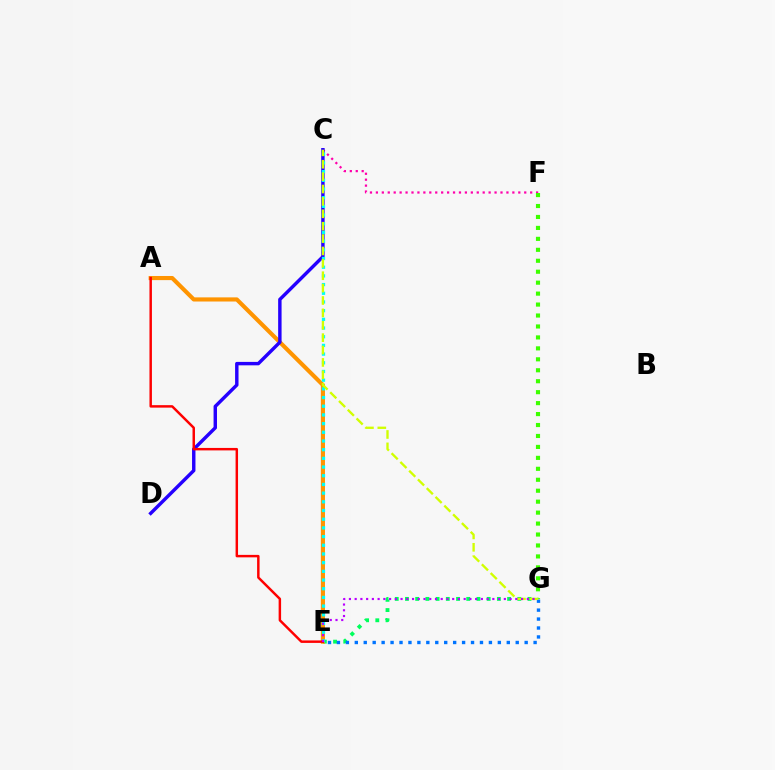{('E', 'G'): [{'color': '#00ff5c', 'line_style': 'dotted', 'thickness': 2.77}, {'color': '#0074ff', 'line_style': 'dotted', 'thickness': 2.43}, {'color': '#b900ff', 'line_style': 'dotted', 'thickness': 1.56}], ('A', 'E'): [{'color': '#ff9400', 'line_style': 'solid', 'thickness': 2.98}, {'color': '#ff0000', 'line_style': 'solid', 'thickness': 1.77}], ('C', 'F'): [{'color': '#ff00ac', 'line_style': 'dotted', 'thickness': 1.61}], ('C', 'D'): [{'color': '#2500ff', 'line_style': 'solid', 'thickness': 2.47}], ('C', 'E'): [{'color': '#00fff6', 'line_style': 'dotted', 'thickness': 2.36}], ('F', 'G'): [{'color': '#3dff00', 'line_style': 'dotted', 'thickness': 2.98}], ('C', 'G'): [{'color': '#d1ff00', 'line_style': 'dashed', 'thickness': 1.68}]}